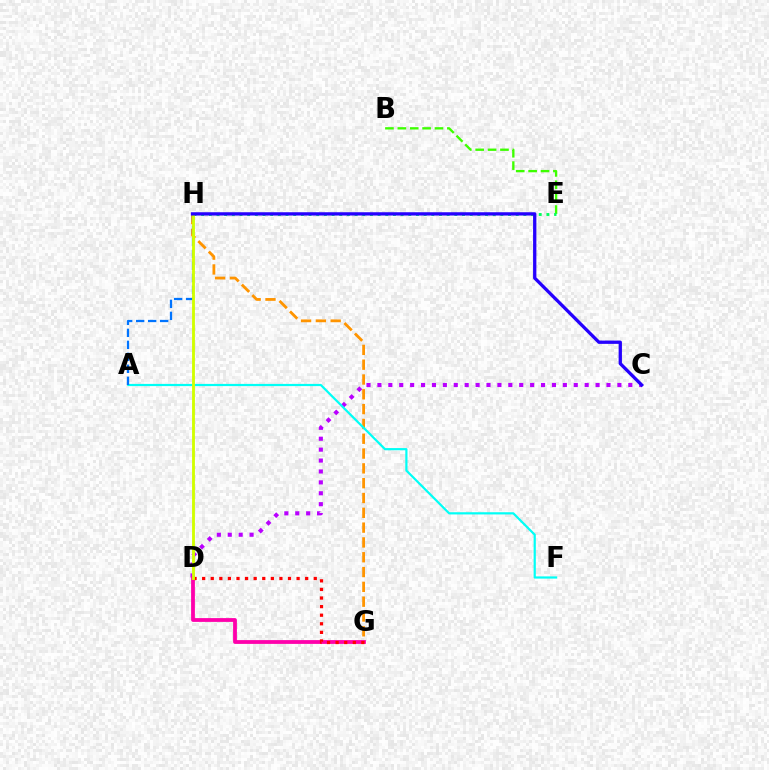{('G', 'H'): [{'color': '#ff9400', 'line_style': 'dashed', 'thickness': 2.01}], ('C', 'D'): [{'color': '#b900ff', 'line_style': 'dotted', 'thickness': 2.96}], ('B', 'E'): [{'color': '#3dff00', 'line_style': 'dashed', 'thickness': 1.68}], ('A', 'F'): [{'color': '#00fff6', 'line_style': 'solid', 'thickness': 1.59}], ('E', 'H'): [{'color': '#00ff5c', 'line_style': 'dotted', 'thickness': 2.08}], ('D', 'G'): [{'color': '#ff00ac', 'line_style': 'solid', 'thickness': 2.73}, {'color': '#ff0000', 'line_style': 'dotted', 'thickness': 2.33}], ('A', 'H'): [{'color': '#0074ff', 'line_style': 'dashed', 'thickness': 1.63}], ('D', 'H'): [{'color': '#d1ff00', 'line_style': 'solid', 'thickness': 2.05}], ('C', 'H'): [{'color': '#2500ff', 'line_style': 'solid', 'thickness': 2.37}]}